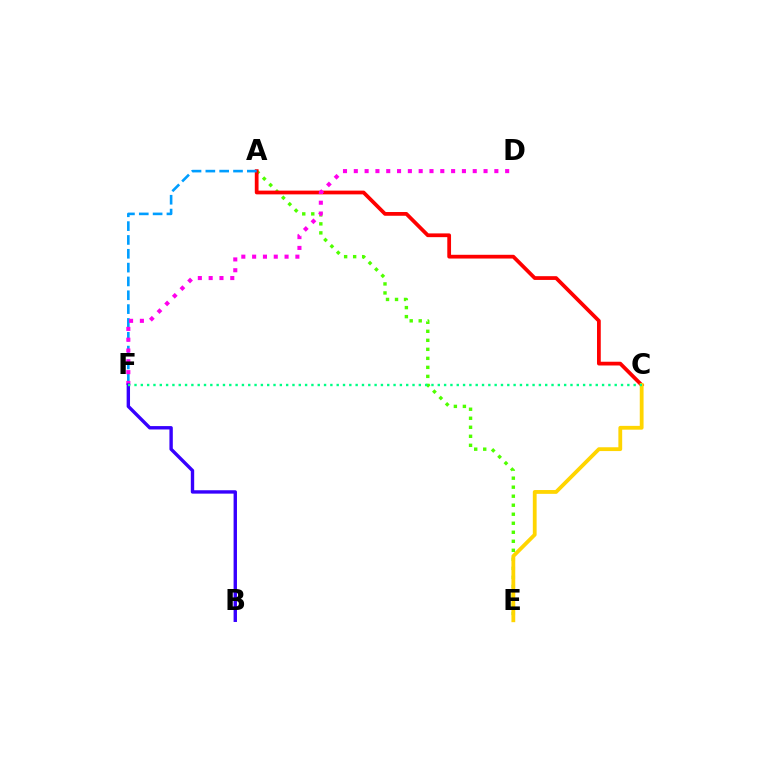{('A', 'E'): [{'color': '#4fff00', 'line_style': 'dotted', 'thickness': 2.45}], ('A', 'C'): [{'color': '#ff0000', 'line_style': 'solid', 'thickness': 2.7}], ('C', 'E'): [{'color': '#ffd500', 'line_style': 'solid', 'thickness': 2.74}], ('A', 'F'): [{'color': '#009eff', 'line_style': 'dashed', 'thickness': 1.88}], ('D', 'F'): [{'color': '#ff00ed', 'line_style': 'dotted', 'thickness': 2.94}], ('B', 'F'): [{'color': '#3700ff', 'line_style': 'solid', 'thickness': 2.44}], ('C', 'F'): [{'color': '#00ff86', 'line_style': 'dotted', 'thickness': 1.72}]}